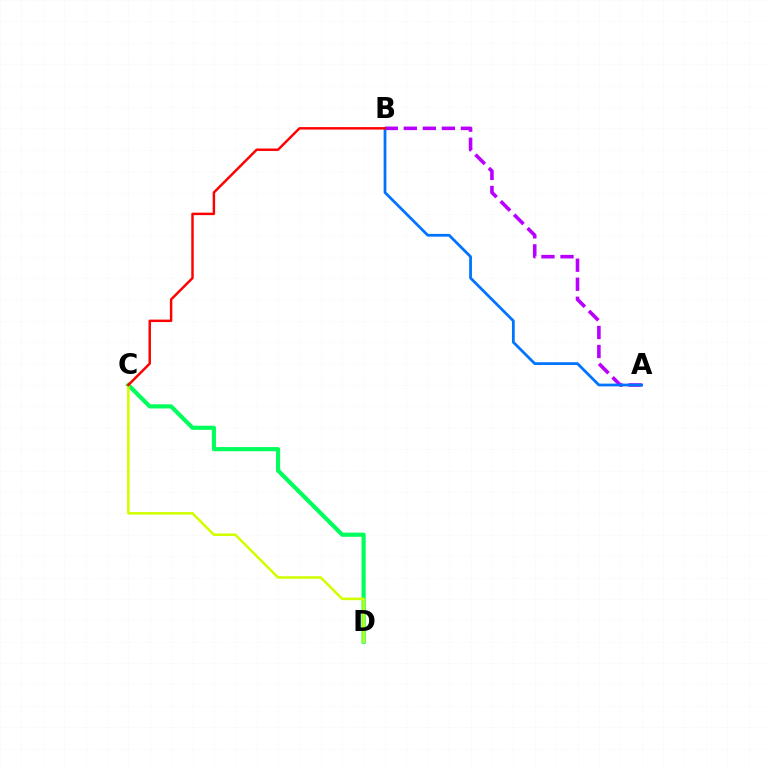{('C', 'D'): [{'color': '#00ff5c', 'line_style': 'solid', 'thickness': 2.99}, {'color': '#d1ff00', 'line_style': 'solid', 'thickness': 1.84}], ('A', 'B'): [{'color': '#b900ff', 'line_style': 'dashed', 'thickness': 2.59}, {'color': '#0074ff', 'line_style': 'solid', 'thickness': 1.99}], ('B', 'C'): [{'color': '#ff0000', 'line_style': 'solid', 'thickness': 1.77}]}